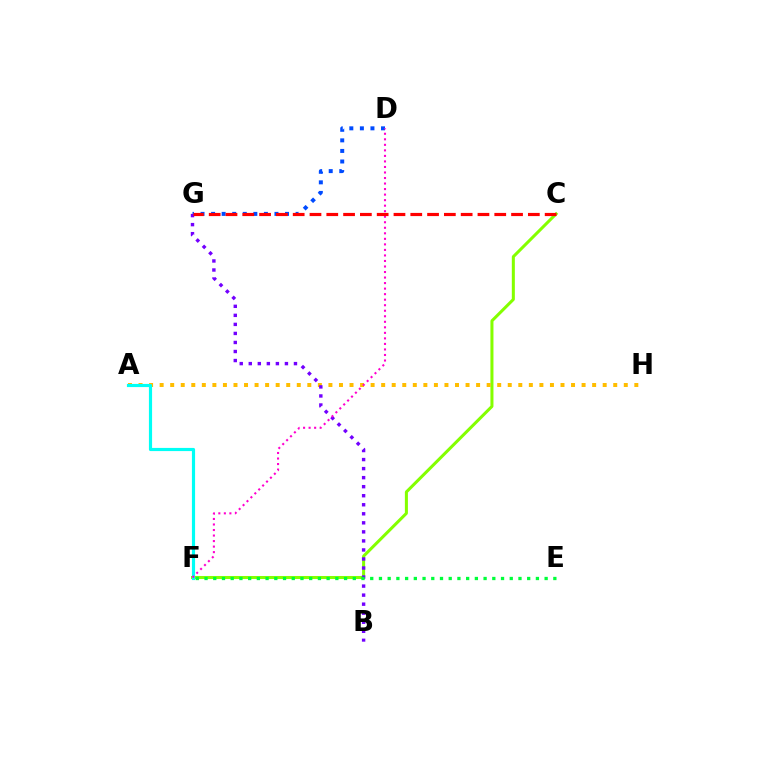{('C', 'F'): [{'color': '#84ff00', 'line_style': 'solid', 'thickness': 2.18}], ('A', 'H'): [{'color': '#ffbd00', 'line_style': 'dotted', 'thickness': 2.87}], ('D', 'G'): [{'color': '#004bff', 'line_style': 'dotted', 'thickness': 2.87}], ('A', 'F'): [{'color': '#00fff6', 'line_style': 'solid', 'thickness': 2.28}], ('B', 'G'): [{'color': '#7200ff', 'line_style': 'dotted', 'thickness': 2.46}], ('D', 'F'): [{'color': '#ff00cf', 'line_style': 'dotted', 'thickness': 1.5}], ('E', 'F'): [{'color': '#00ff39', 'line_style': 'dotted', 'thickness': 2.37}], ('C', 'G'): [{'color': '#ff0000', 'line_style': 'dashed', 'thickness': 2.28}]}